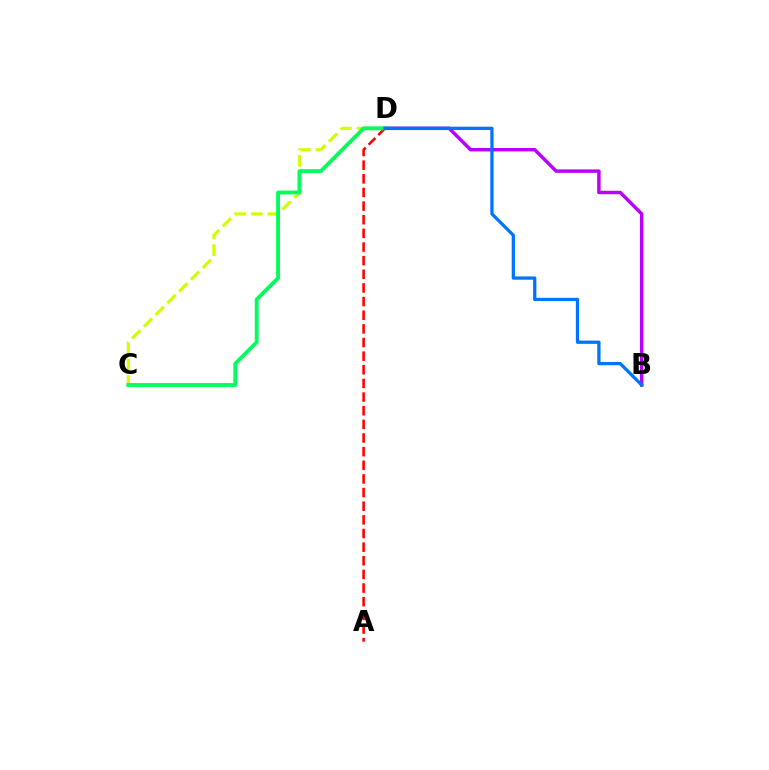{('C', 'D'): [{'color': '#d1ff00', 'line_style': 'dashed', 'thickness': 2.26}, {'color': '#00ff5c', 'line_style': 'solid', 'thickness': 2.76}], ('B', 'D'): [{'color': '#b900ff', 'line_style': 'solid', 'thickness': 2.49}, {'color': '#0074ff', 'line_style': 'solid', 'thickness': 2.35}], ('A', 'D'): [{'color': '#ff0000', 'line_style': 'dashed', 'thickness': 1.85}]}